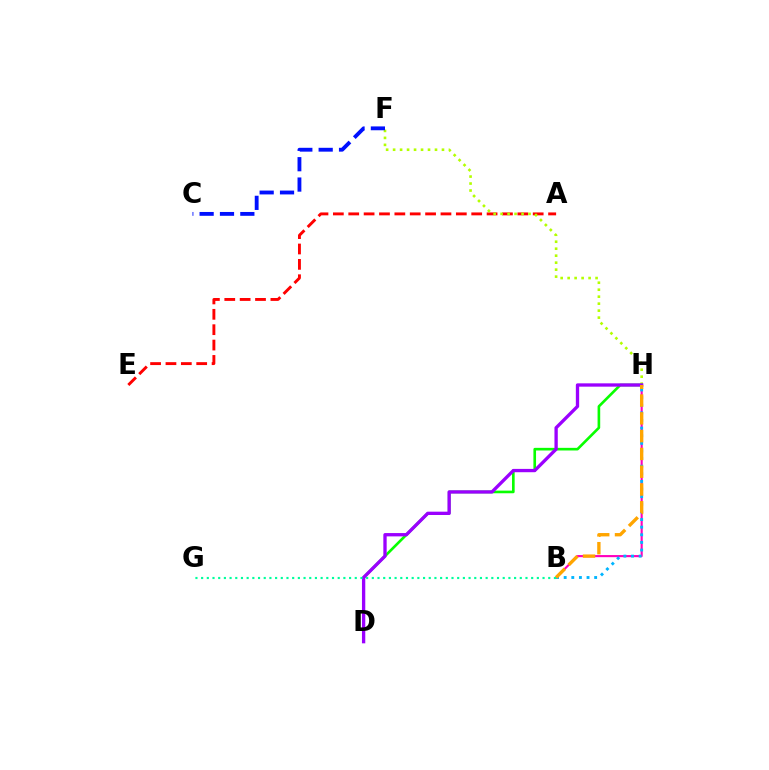{('A', 'E'): [{'color': '#ff0000', 'line_style': 'dashed', 'thickness': 2.09}], ('F', 'H'): [{'color': '#b3ff00', 'line_style': 'dotted', 'thickness': 1.9}], ('D', 'H'): [{'color': '#08ff00', 'line_style': 'solid', 'thickness': 1.9}, {'color': '#9b00ff', 'line_style': 'solid', 'thickness': 2.39}], ('C', 'F'): [{'color': '#0010ff', 'line_style': 'dashed', 'thickness': 2.77}], ('B', 'H'): [{'color': '#ff00bd', 'line_style': 'solid', 'thickness': 1.53}, {'color': '#00b5ff', 'line_style': 'dotted', 'thickness': 2.07}, {'color': '#ffa500', 'line_style': 'dashed', 'thickness': 2.42}], ('B', 'G'): [{'color': '#00ff9d', 'line_style': 'dotted', 'thickness': 1.55}]}